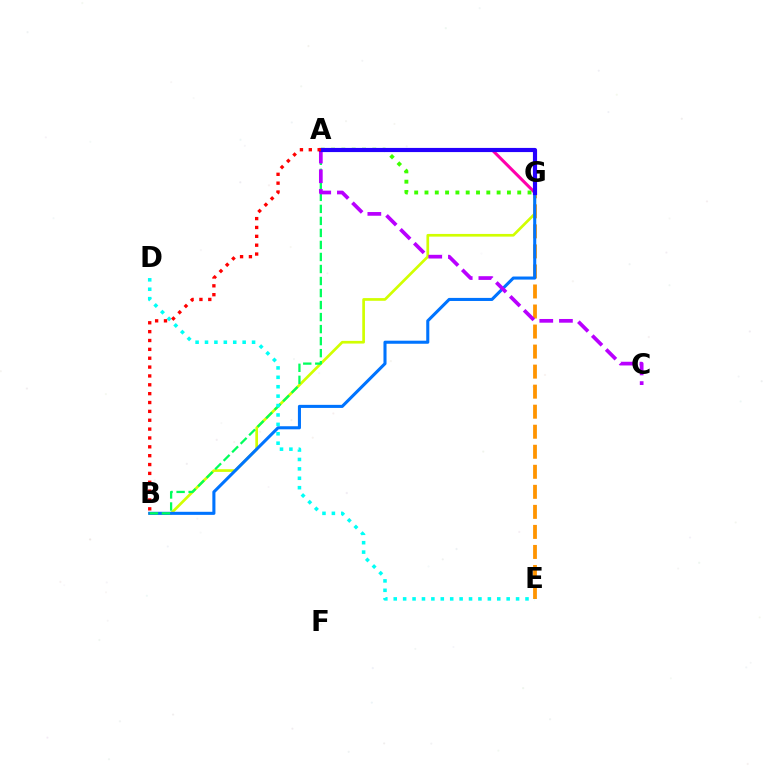{('A', 'G'): [{'color': '#ff00ac', 'line_style': 'solid', 'thickness': 2.2}, {'color': '#3dff00', 'line_style': 'dotted', 'thickness': 2.8}, {'color': '#2500ff', 'line_style': 'solid', 'thickness': 2.99}], ('B', 'G'): [{'color': '#d1ff00', 'line_style': 'solid', 'thickness': 1.94}, {'color': '#0074ff', 'line_style': 'solid', 'thickness': 2.21}], ('E', 'G'): [{'color': '#ff9400', 'line_style': 'dashed', 'thickness': 2.72}], ('A', 'B'): [{'color': '#00ff5c', 'line_style': 'dashed', 'thickness': 1.63}, {'color': '#ff0000', 'line_style': 'dotted', 'thickness': 2.41}], ('D', 'E'): [{'color': '#00fff6', 'line_style': 'dotted', 'thickness': 2.56}], ('A', 'C'): [{'color': '#b900ff', 'line_style': 'dashed', 'thickness': 2.67}]}